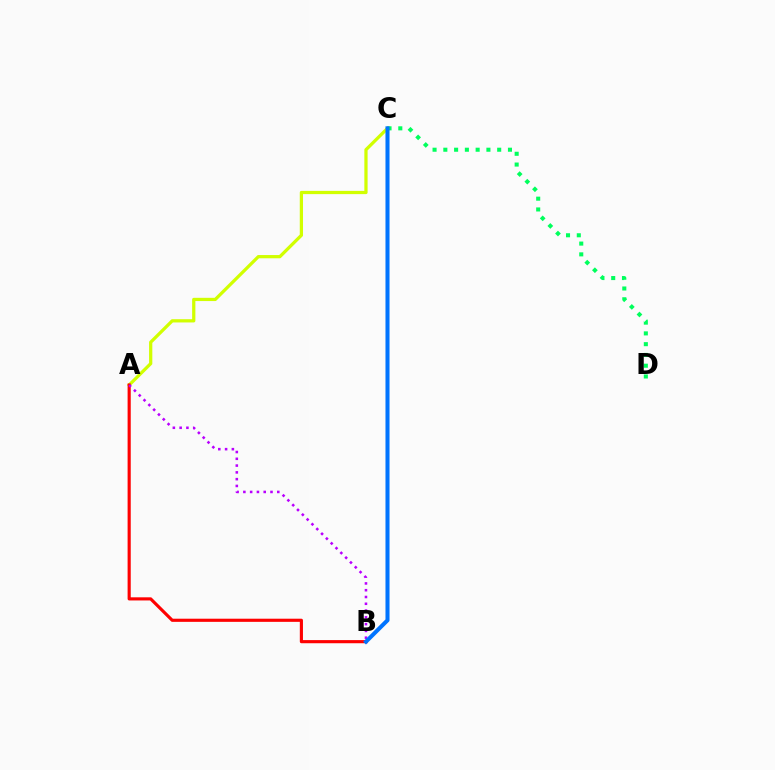{('A', 'C'): [{'color': '#d1ff00', 'line_style': 'solid', 'thickness': 2.34}], ('A', 'B'): [{'color': '#ff0000', 'line_style': 'solid', 'thickness': 2.26}, {'color': '#b900ff', 'line_style': 'dotted', 'thickness': 1.84}], ('C', 'D'): [{'color': '#00ff5c', 'line_style': 'dotted', 'thickness': 2.93}], ('B', 'C'): [{'color': '#0074ff', 'line_style': 'solid', 'thickness': 2.91}]}